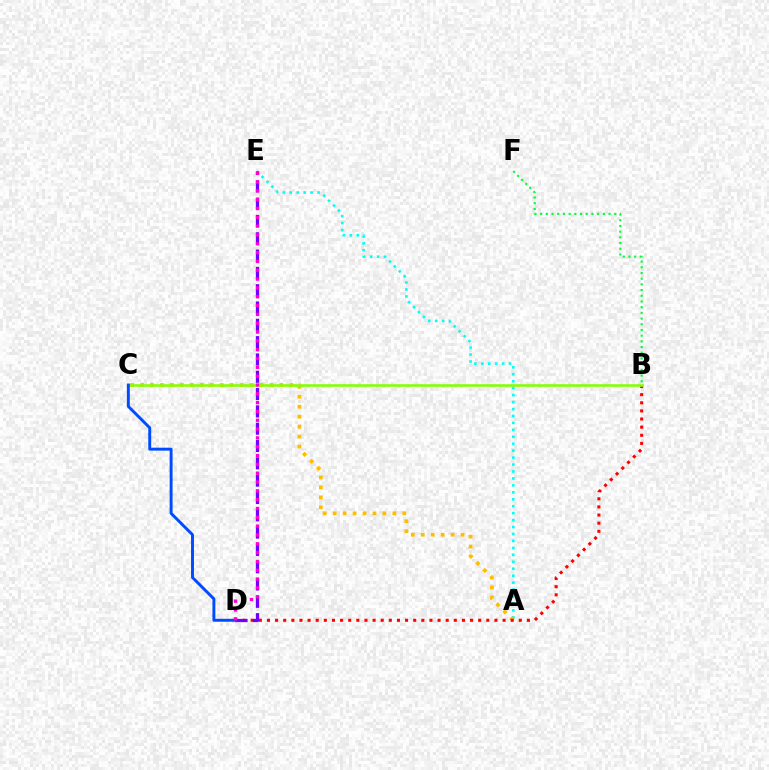{('A', 'E'): [{'color': '#00fff6', 'line_style': 'dotted', 'thickness': 1.89}], ('A', 'C'): [{'color': '#ffbd00', 'line_style': 'dotted', 'thickness': 2.7}], ('B', 'D'): [{'color': '#ff0000', 'line_style': 'dotted', 'thickness': 2.21}], ('B', 'C'): [{'color': '#84ff00', 'line_style': 'solid', 'thickness': 1.85}], ('D', 'E'): [{'color': '#7200ff', 'line_style': 'dashed', 'thickness': 2.35}, {'color': '#ff00cf', 'line_style': 'dotted', 'thickness': 2.4}], ('C', 'D'): [{'color': '#004bff', 'line_style': 'solid', 'thickness': 2.11}], ('B', 'F'): [{'color': '#00ff39', 'line_style': 'dotted', 'thickness': 1.55}]}